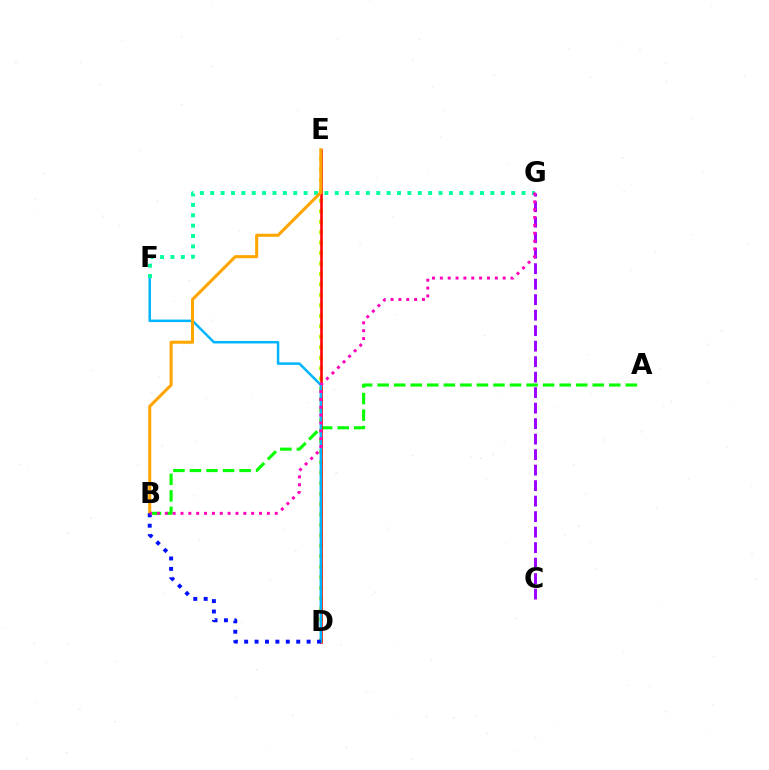{('A', 'B'): [{'color': '#08ff00', 'line_style': 'dashed', 'thickness': 2.25}], ('D', 'E'): [{'color': '#b3ff00', 'line_style': 'dotted', 'thickness': 2.84}, {'color': '#ff0000', 'line_style': 'solid', 'thickness': 1.85}], ('D', 'F'): [{'color': '#00b5ff', 'line_style': 'solid', 'thickness': 1.8}], ('C', 'G'): [{'color': '#9b00ff', 'line_style': 'dashed', 'thickness': 2.11}], ('F', 'G'): [{'color': '#00ff9d', 'line_style': 'dotted', 'thickness': 2.82}], ('B', 'E'): [{'color': '#ffa500', 'line_style': 'solid', 'thickness': 2.21}], ('B', 'D'): [{'color': '#0010ff', 'line_style': 'dotted', 'thickness': 2.83}], ('B', 'G'): [{'color': '#ff00bd', 'line_style': 'dotted', 'thickness': 2.13}]}